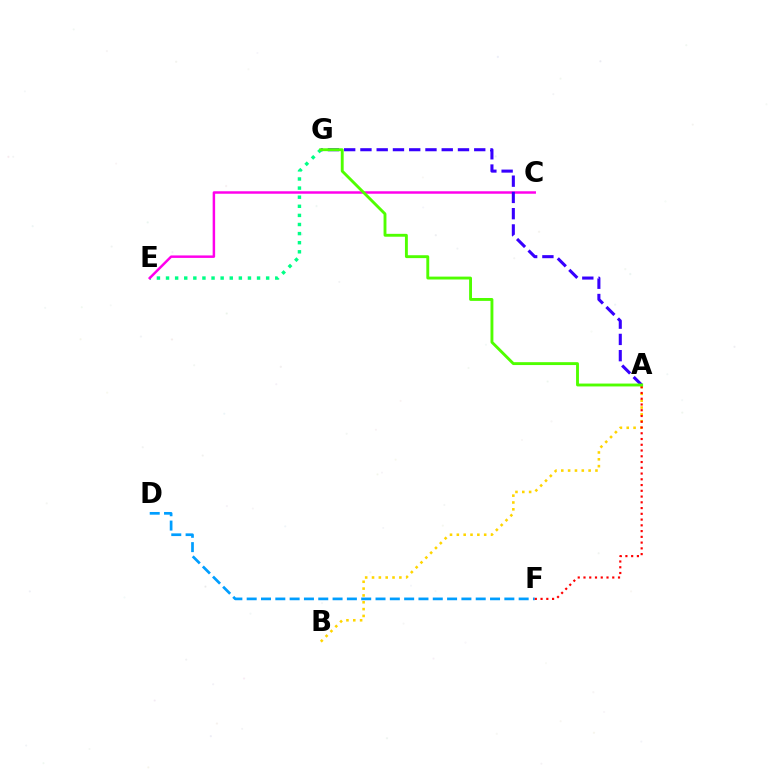{('A', 'B'): [{'color': '#ffd500', 'line_style': 'dotted', 'thickness': 1.86}], ('E', 'G'): [{'color': '#00ff86', 'line_style': 'dotted', 'thickness': 2.47}], ('C', 'E'): [{'color': '#ff00ed', 'line_style': 'solid', 'thickness': 1.78}], ('A', 'G'): [{'color': '#3700ff', 'line_style': 'dashed', 'thickness': 2.21}, {'color': '#4fff00', 'line_style': 'solid', 'thickness': 2.08}], ('D', 'F'): [{'color': '#009eff', 'line_style': 'dashed', 'thickness': 1.94}], ('A', 'F'): [{'color': '#ff0000', 'line_style': 'dotted', 'thickness': 1.56}]}